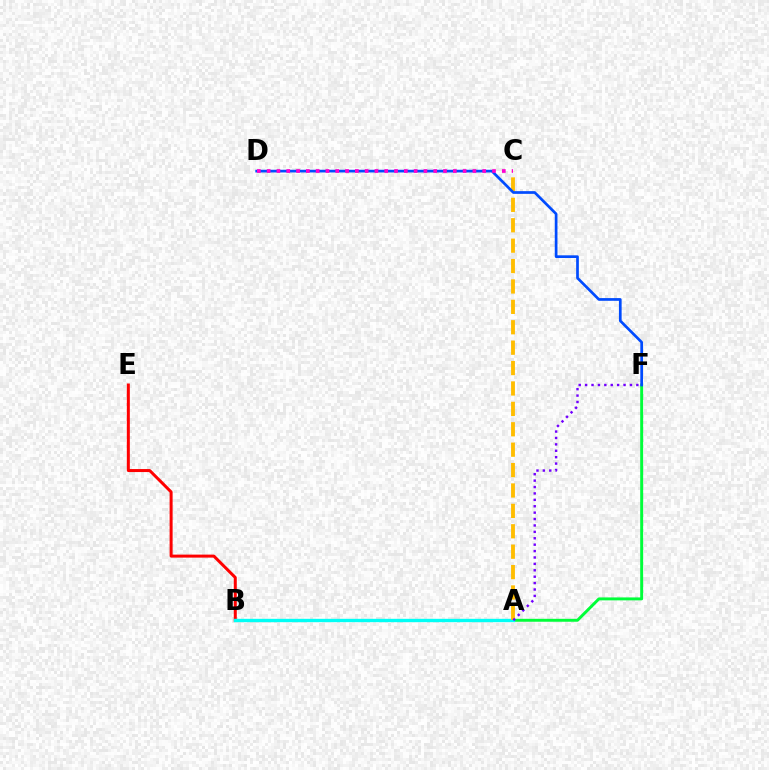{('A', 'F'): [{'color': '#00ff39', 'line_style': 'solid', 'thickness': 2.11}, {'color': '#7200ff', 'line_style': 'dotted', 'thickness': 1.74}], ('A', 'B'): [{'color': '#84ff00', 'line_style': 'dashed', 'thickness': 2.17}, {'color': '#00fff6', 'line_style': 'solid', 'thickness': 2.41}], ('B', 'E'): [{'color': '#ff0000', 'line_style': 'solid', 'thickness': 2.16}], ('A', 'C'): [{'color': '#ffbd00', 'line_style': 'dashed', 'thickness': 2.77}], ('D', 'F'): [{'color': '#004bff', 'line_style': 'solid', 'thickness': 1.95}], ('C', 'D'): [{'color': '#ff00cf', 'line_style': 'dotted', 'thickness': 2.66}]}